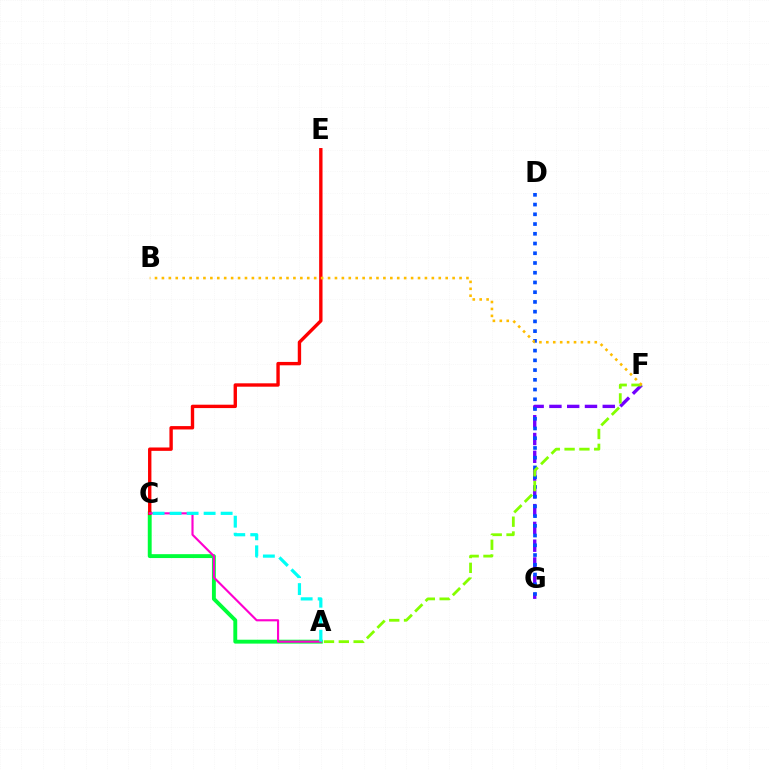{('A', 'C'): [{'color': '#00ff39', 'line_style': 'solid', 'thickness': 2.8}, {'color': '#ff00cf', 'line_style': 'solid', 'thickness': 1.54}, {'color': '#00fff6', 'line_style': 'dashed', 'thickness': 2.31}], ('C', 'E'): [{'color': '#ff0000', 'line_style': 'solid', 'thickness': 2.43}], ('F', 'G'): [{'color': '#7200ff', 'line_style': 'dashed', 'thickness': 2.42}], ('D', 'G'): [{'color': '#004bff', 'line_style': 'dotted', 'thickness': 2.65}], ('A', 'F'): [{'color': '#84ff00', 'line_style': 'dashed', 'thickness': 2.01}], ('B', 'F'): [{'color': '#ffbd00', 'line_style': 'dotted', 'thickness': 1.88}]}